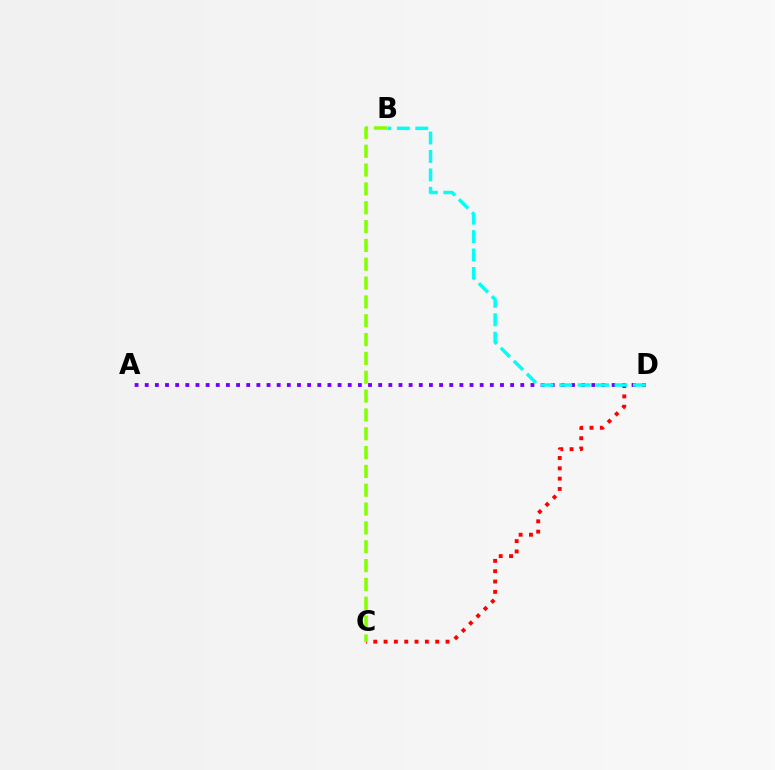{('C', 'D'): [{'color': '#ff0000', 'line_style': 'dotted', 'thickness': 2.81}], ('A', 'D'): [{'color': '#7200ff', 'line_style': 'dotted', 'thickness': 2.76}], ('B', 'D'): [{'color': '#00fff6', 'line_style': 'dashed', 'thickness': 2.5}], ('B', 'C'): [{'color': '#84ff00', 'line_style': 'dashed', 'thickness': 2.56}]}